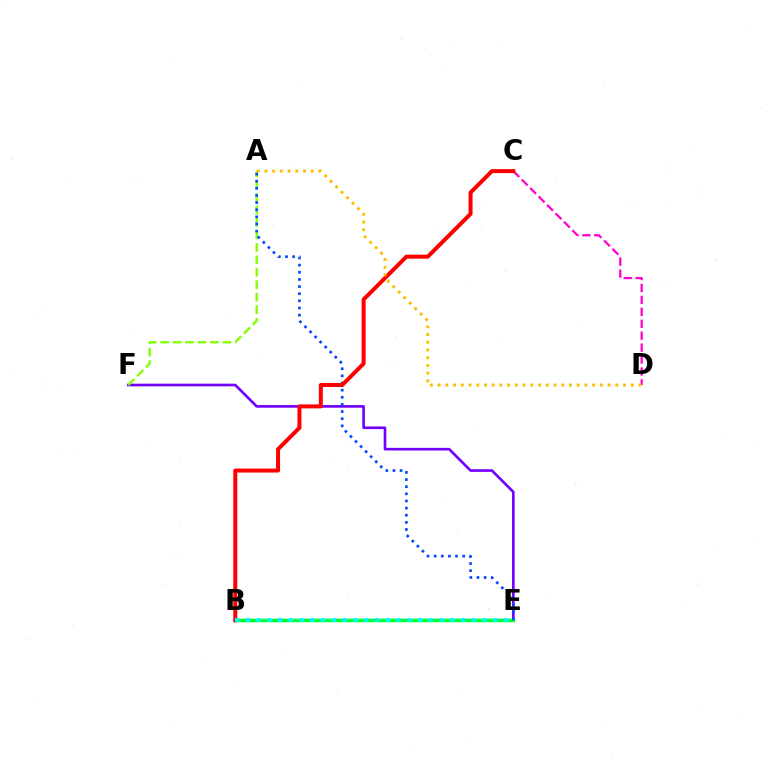{('C', 'D'): [{'color': '#ff00cf', 'line_style': 'dashed', 'thickness': 1.62}], ('E', 'F'): [{'color': '#7200ff', 'line_style': 'solid', 'thickness': 1.91}], ('A', 'F'): [{'color': '#84ff00', 'line_style': 'dashed', 'thickness': 1.69}], ('B', 'E'): [{'color': '#00ff39', 'line_style': 'solid', 'thickness': 2.52}, {'color': '#00fff6', 'line_style': 'dotted', 'thickness': 2.92}], ('A', 'E'): [{'color': '#004bff', 'line_style': 'dotted', 'thickness': 1.94}], ('B', 'C'): [{'color': '#ff0000', 'line_style': 'solid', 'thickness': 2.87}], ('A', 'D'): [{'color': '#ffbd00', 'line_style': 'dotted', 'thickness': 2.1}]}